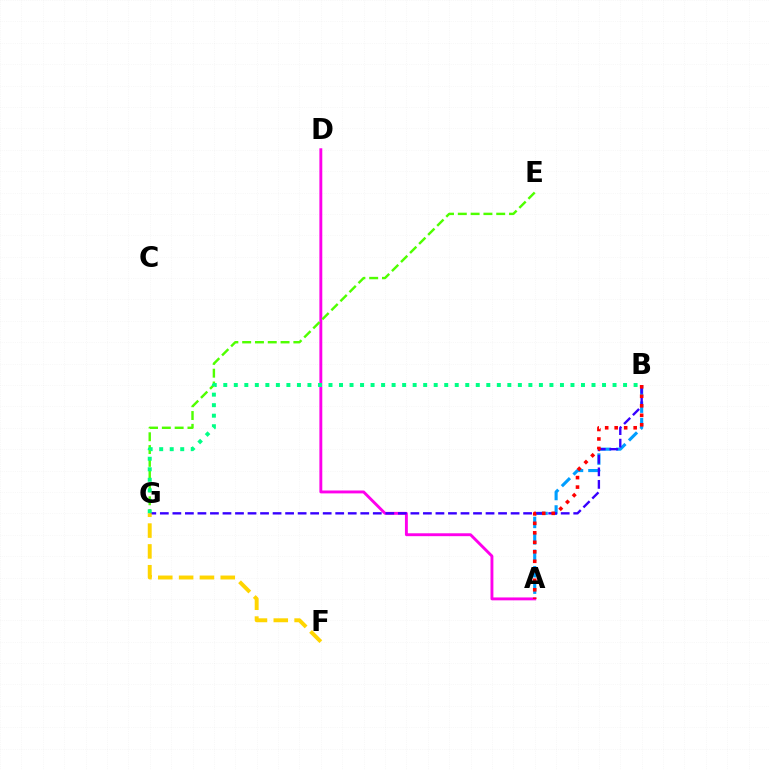{('A', 'B'): [{'color': '#009eff', 'line_style': 'dashed', 'thickness': 2.23}, {'color': '#ff0000', 'line_style': 'dotted', 'thickness': 2.58}], ('A', 'D'): [{'color': '#ff00ed', 'line_style': 'solid', 'thickness': 2.08}], ('E', 'G'): [{'color': '#4fff00', 'line_style': 'dashed', 'thickness': 1.74}], ('B', 'G'): [{'color': '#3700ff', 'line_style': 'dashed', 'thickness': 1.7}, {'color': '#00ff86', 'line_style': 'dotted', 'thickness': 2.86}], ('F', 'G'): [{'color': '#ffd500', 'line_style': 'dashed', 'thickness': 2.83}]}